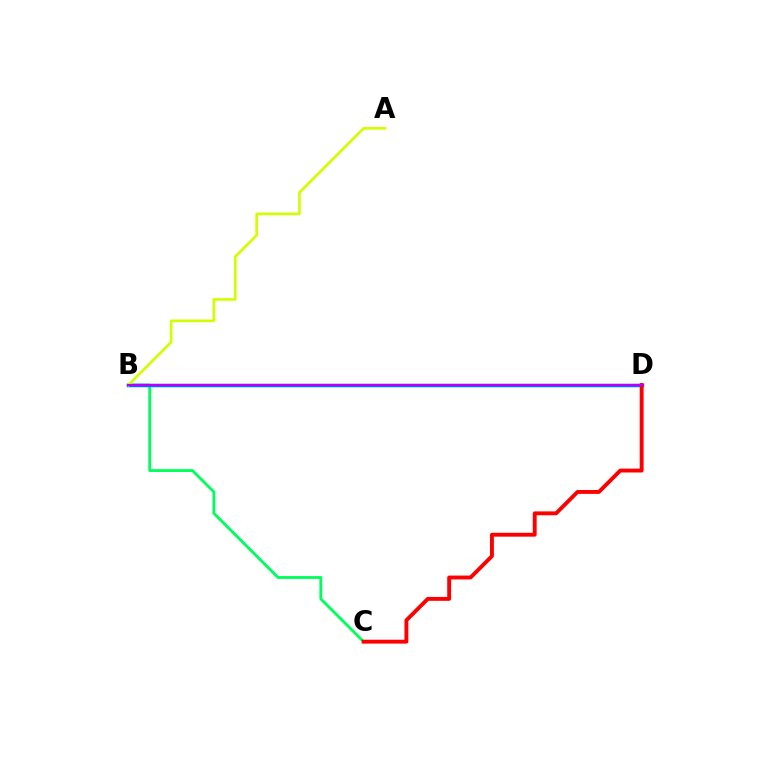{('B', 'C'): [{'color': '#00ff5c', 'line_style': 'solid', 'thickness': 2.05}], ('B', 'D'): [{'color': '#0074ff', 'line_style': 'solid', 'thickness': 2.51}, {'color': '#b900ff', 'line_style': 'solid', 'thickness': 1.5}], ('C', 'D'): [{'color': '#ff0000', 'line_style': 'solid', 'thickness': 2.8}], ('A', 'B'): [{'color': '#d1ff00', 'line_style': 'solid', 'thickness': 1.94}]}